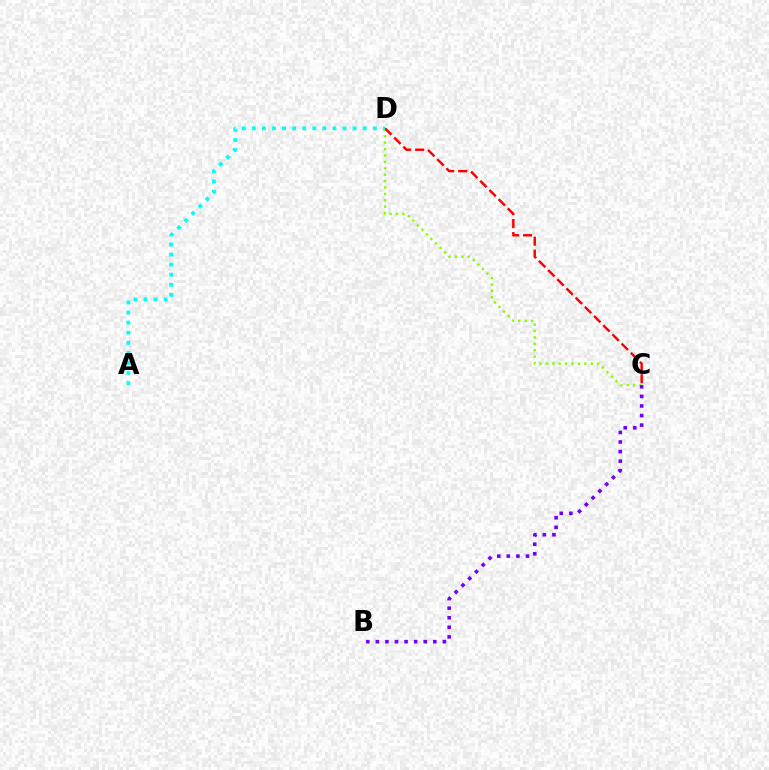{('C', 'D'): [{'color': '#84ff00', 'line_style': 'dotted', 'thickness': 1.74}, {'color': '#ff0000', 'line_style': 'dashed', 'thickness': 1.76}], ('A', 'D'): [{'color': '#00fff6', 'line_style': 'dotted', 'thickness': 2.74}], ('B', 'C'): [{'color': '#7200ff', 'line_style': 'dotted', 'thickness': 2.6}]}